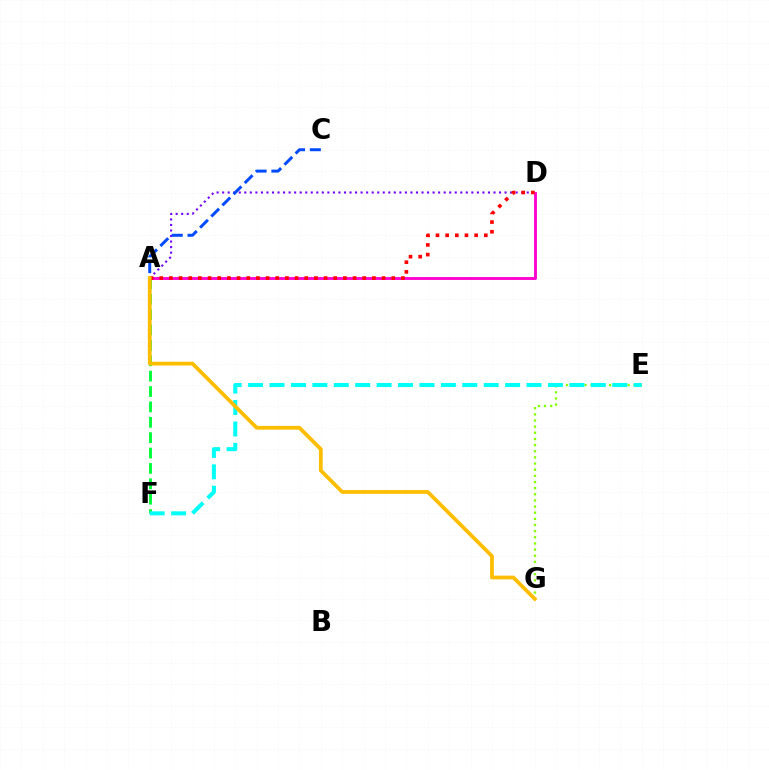{('A', 'D'): [{'color': '#7200ff', 'line_style': 'dotted', 'thickness': 1.5}, {'color': '#ff00cf', 'line_style': 'solid', 'thickness': 2.06}, {'color': '#ff0000', 'line_style': 'dotted', 'thickness': 2.63}], ('A', 'C'): [{'color': '#004bff', 'line_style': 'dashed', 'thickness': 2.14}], ('A', 'F'): [{'color': '#00ff39', 'line_style': 'dashed', 'thickness': 2.09}], ('E', 'G'): [{'color': '#84ff00', 'line_style': 'dotted', 'thickness': 1.67}], ('E', 'F'): [{'color': '#00fff6', 'line_style': 'dashed', 'thickness': 2.91}], ('A', 'G'): [{'color': '#ffbd00', 'line_style': 'solid', 'thickness': 2.71}]}